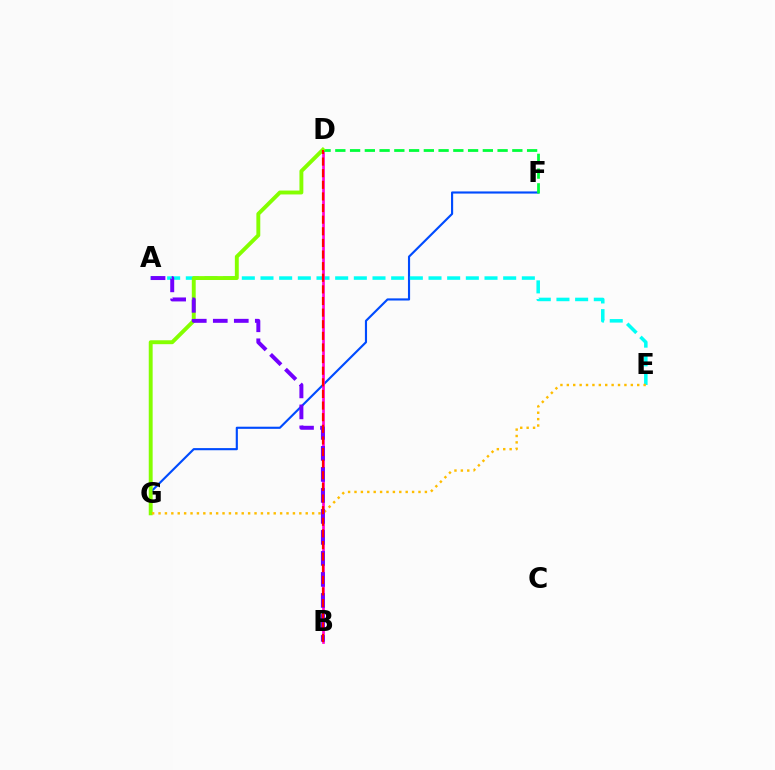{('F', 'G'): [{'color': '#004bff', 'line_style': 'solid', 'thickness': 1.54}], ('A', 'E'): [{'color': '#00fff6', 'line_style': 'dashed', 'thickness': 2.54}], ('B', 'D'): [{'color': '#ff00cf', 'line_style': 'solid', 'thickness': 1.93}, {'color': '#ff0000', 'line_style': 'dashed', 'thickness': 1.58}], ('D', 'F'): [{'color': '#00ff39', 'line_style': 'dashed', 'thickness': 2.0}], ('D', 'G'): [{'color': '#84ff00', 'line_style': 'solid', 'thickness': 2.81}], ('E', 'G'): [{'color': '#ffbd00', 'line_style': 'dotted', 'thickness': 1.74}], ('A', 'B'): [{'color': '#7200ff', 'line_style': 'dashed', 'thickness': 2.85}]}